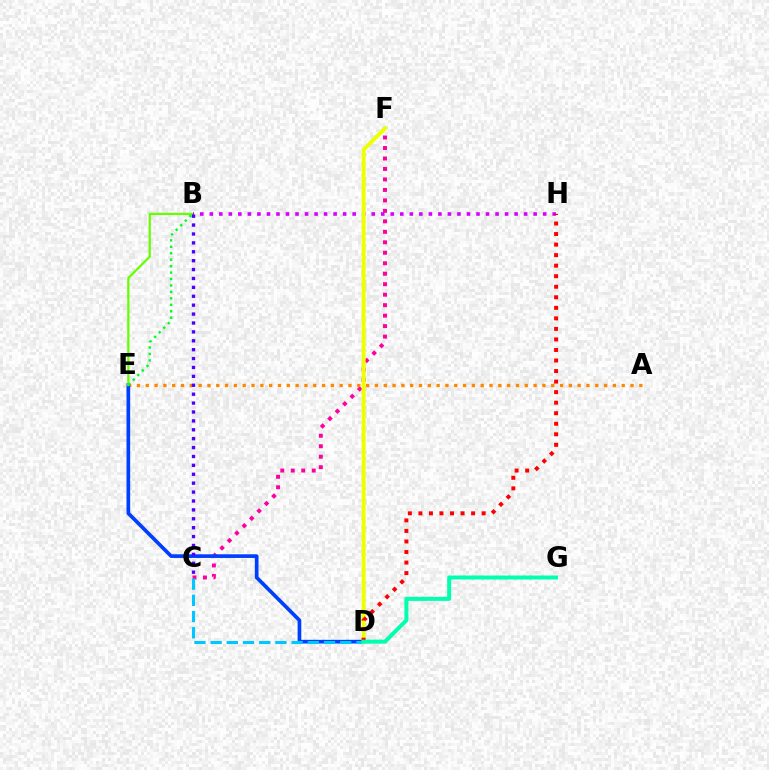{('C', 'F'): [{'color': '#ff00a0', 'line_style': 'dotted', 'thickness': 2.85}], ('A', 'E'): [{'color': '#ff8800', 'line_style': 'dotted', 'thickness': 2.39}], ('D', 'E'): [{'color': '#003fff', 'line_style': 'solid', 'thickness': 2.65}], ('B', 'E'): [{'color': '#66ff00', 'line_style': 'solid', 'thickness': 1.61}, {'color': '#00ff27', 'line_style': 'dotted', 'thickness': 1.75}], ('C', 'D'): [{'color': '#00c7ff', 'line_style': 'dashed', 'thickness': 2.2}], ('B', 'H'): [{'color': '#d600ff', 'line_style': 'dotted', 'thickness': 2.59}], ('D', 'F'): [{'color': '#eeff00', 'line_style': 'solid', 'thickness': 2.82}], ('D', 'H'): [{'color': '#ff0000', 'line_style': 'dotted', 'thickness': 2.86}], ('D', 'G'): [{'color': '#00ffaf', 'line_style': 'solid', 'thickness': 2.87}], ('B', 'C'): [{'color': '#4f00ff', 'line_style': 'dotted', 'thickness': 2.42}]}